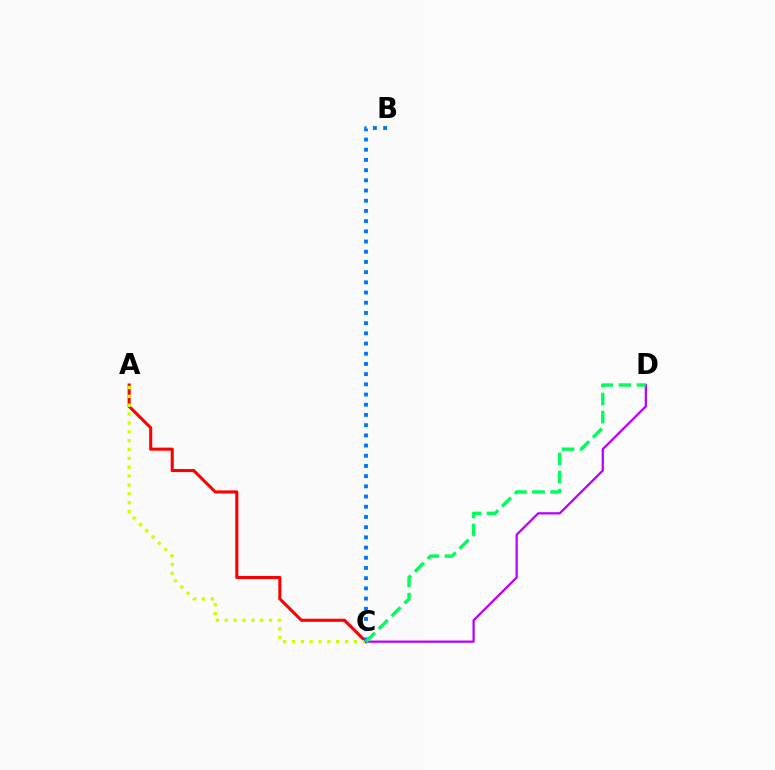{('A', 'C'): [{'color': '#ff0000', 'line_style': 'solid', 'thickness': 2.22}, {'color': '#d1ff00', 'line_style': 'dotted', 'thickness': 2.41}], ('B', 'C'): [{'color': '#0074ff', 'line_style': 'dotted', 'thickness': 2.77}], ('C', 'D'): [{'color': '#b900ff', 'line_style': 'solid', 'thickness': 1.63}, {'color': '#00ff5c', 'line_style': 'dashed', 'thickness': 2.46}]}